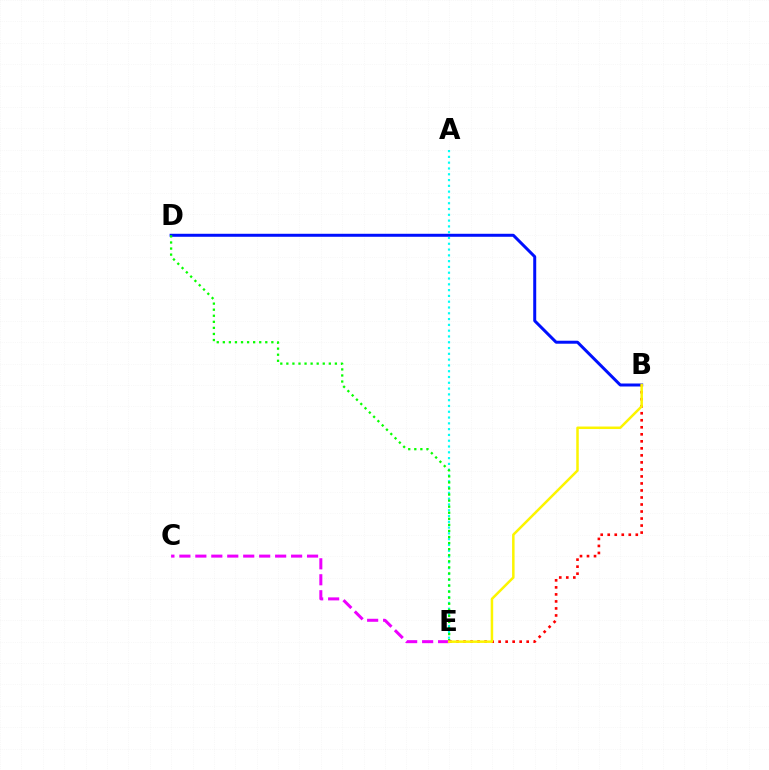{('B', 'D'): [{'color': '#0010ff', 'line_style': 'solid', 'thickness': 2.16}], ('A', 'E'): [{'color': '#00fff6', 'line_style': 'dotted', 'thickness': 1.57}], ('D', 'E'): [{'color': '#08ff00', 'line_style': 'dotted', 'thickness': 1.65}], ('B', 'E'): [{'color': '#ff0000', 'line_style': 'dotted', 'thickness': 1.91}, {'color': '#fcf500', 'line_style': 'solid', 'thickness': 1.8}], ('C', 'E'): [{'color': '#ee00ff', 'line_style': 'dashed', 'thickness': 2.17}]}